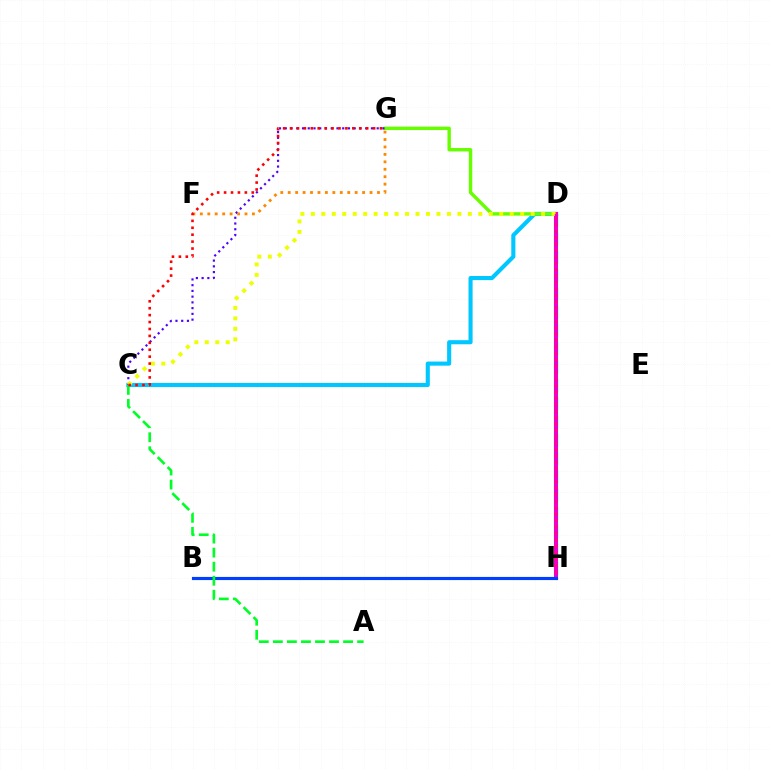{('D', 'H'): [{'color': '#00ffaf', 'line_style': 'dashed', 'thickness': 2.48}, {'color': '#ff00a0', 'line_style': 'solid', 'thickness': 2.91}, {'color': '#d600ff', 'line_style': 'dotted', 'thickness': 1.75}], ('C', 'D'): [{'color': '#00c7ff', 'line_style': 'solid', 'thickness': 2.95}, {'color': '#eeff00', 'line_style': 'dotted', 'thickness': 2.84}], ('D', 'G'): [{'color': '#66ff00', 'line_style': 'solid', 'thickness': 2.45}], ('C', 'G'): [{'color': '#4f00ff', 'line_style': 'dotted', 'thickness': 1.56}, {'color': '#ff0000', 'line_style': 'dotted', 'thickness': 1.88}], ('B', 'H'): [{'color': '#003fff', 'line_style': 'solid', 'thickness': 2.26}], ('A', 'C'): [{'color': '#00ff27', 'line_style': 'dashed', 'thickness': 1.91}], ('F', 'G'): [{'color': '#ff8800', 'line_style': 'dotted', 'thickness': 2.02}]}